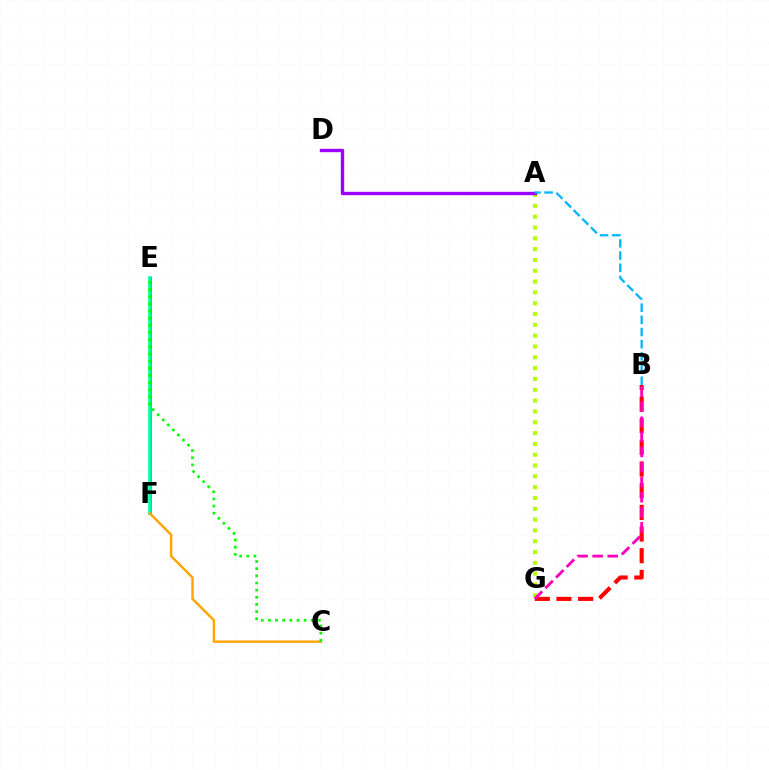{('B', 'G'): [{'color': '#ff0000', 'line_style': 'dashed', 'thickness': 2.94}, {'color': '#ff00bd', 'line_style': 'dashed', 'thickness': 2.05}], ('E', 'F'): [{'color': '#0010ff', 'line_style': 'solid', 'thickness': 1.96}, {'color': '#00ff9d', 'line_style': 'solid', 'thickness': 2.59}], ('A', 'G'): [{'color': '#b3ff00', 'line_style': 'dotted', 'thickness': 2.94}], ('A', 'D'): [{'color': '#9b00ff', 'line_style': 'solid', 'thickness': 2.43}], ('C', 'F'): [{'color': '#ffa500', 'line_style': 'solid', 'thickness': 1.76}], ('A', 'B'): [{'color': '#00b5ff', 'line_style': 'dashed', 'thickness': 1.66}], ('C', 'E'): [{'color': '#08ff00', 'line_style': 'dotted', 'thickness': 1.94}]}